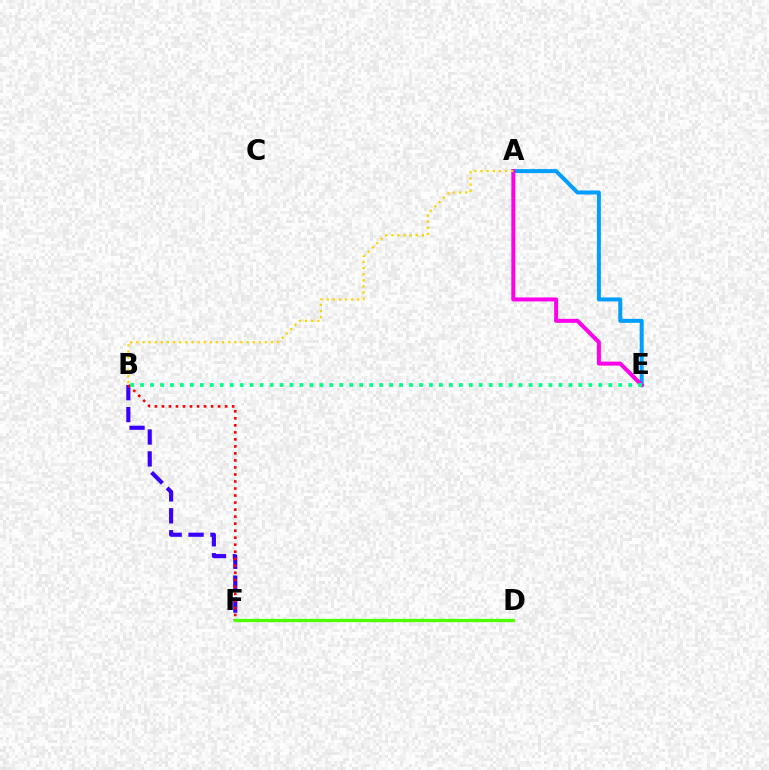{('B', 'F'): [{'color': '#3700ff', 'line_style': 'dashed', 'thickness': 2.98}, {'color': '#ff0000', 'line_style': 'dotted', 'thickness': 1.91}], ('A', 'E'): [{'color': '#009eff', 'line_style': 'solid', 'thickness': 2.88}, {'color': '#ff00ed', 'line_style': 'solid', 'thickness': 2.88}], ('D', 'F'): [{'color': '#4fff00', 'line_style': 'solid', 'thickness': 2.42}], ('A', 'B'): [{'color': '#ffd500', 'line_style': 'dotted', 'thickness': 1.66}], ('B', 'E'): [{'color': '#00ff86', 'line_style': 'dotted', 'thickness': 2.71}]}